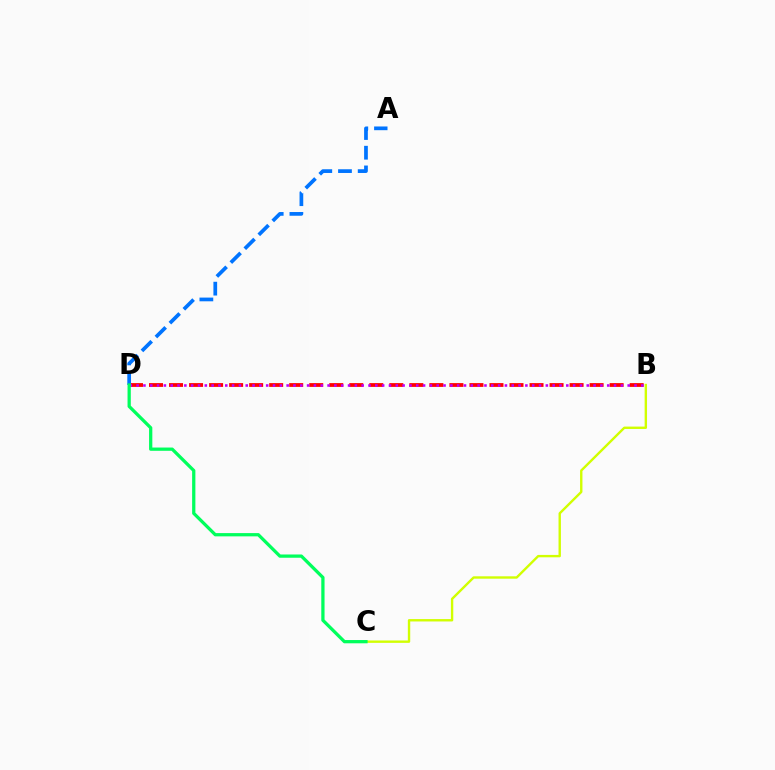{('B', 'D'): [{'color': '#ff0000', 'line_style': 'dashed', 'thickness': 2.72}, {'color': '#b900ff', 'line_style': 'dotted', 'thickness': 1.85}], ('B', 'C'): [{'color': '#d1ff00', 'line_style': 'solid', 'thickness': 1.72}], ('A', 'D'): [{'color': '#0074ff', 'line_style': 'dashed', 'thickness': 2.68}], ('C', 'D'): [{'color': '#00ff5c', 'line_style': 'solid', 'thickness': 2.35}]}